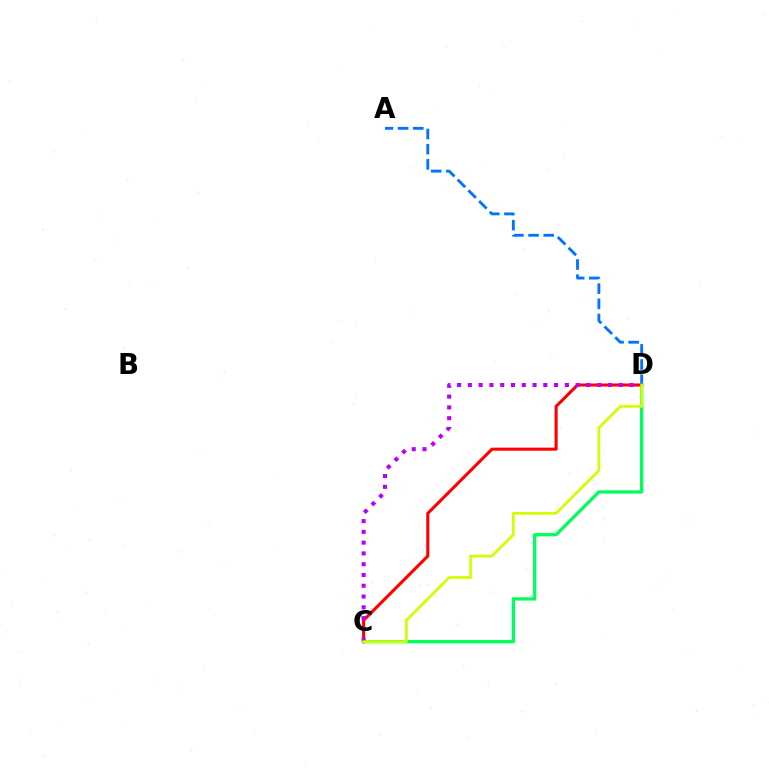{('C', 'D'): [{'color': '#00ff5c', 'line_style': 'solid', 'thickness': 2.38}, {'color': '#ff0000', 'line_style': 'solid', 'thickness': 2.21}, {'color': '#b900ff', 'line_style': 'dotted', 'thickness': 2.93}, {'color': '#d1ff00', 'line_style': 'solid', 'thickness': 1.95}], ('A', 'D'): [{'color': '#0074ff', 'line_style': 'dashed', 'thickness': 2.06}]}